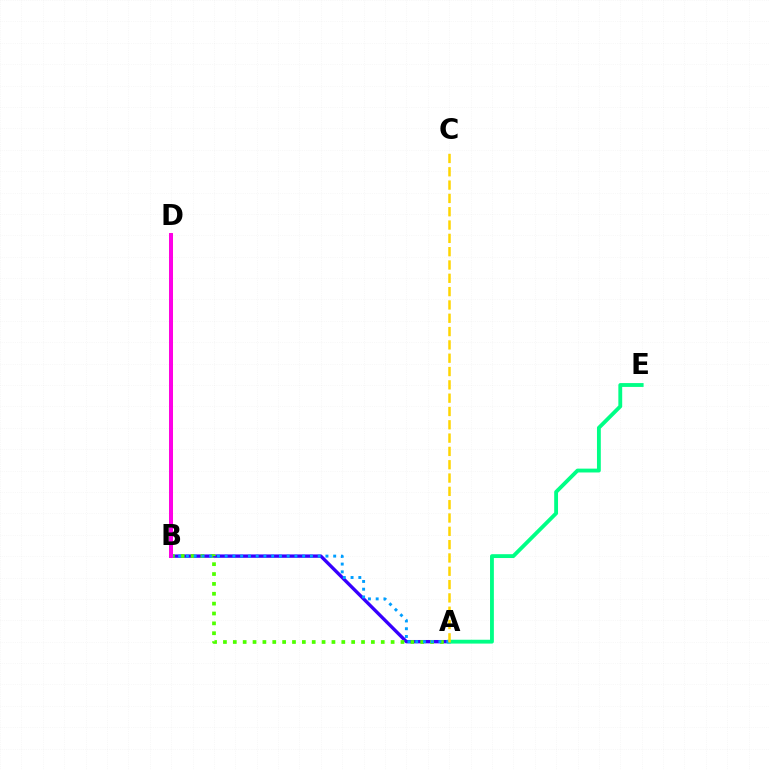{('B', 'D'): [{'color': '#ff0000', 'line_style': 'solid', 'thickness': 2.57}, {'color': '#ff00ed', 'line_style': 'solid', 'thickness': 2.78}], ('A', 'B'): [{'color': '#3700ff', 'line_style': 'solid', 'thickness': 2.42}, {'color': '#4fff00', 'line_style': 'dotted', 'thickness': 2.68}, {'color': '#009eff', 'line_style': 'dotted', 'thickness': 2.11}], ('A', 'E'): [{'color': '#00ff86', 'line_style': 'solid', 'thickness': 2.77}], ('A', 'C'): [{'color': '#ffd500', 'line_style': 'dashed', 'thickness': 1.81}]}